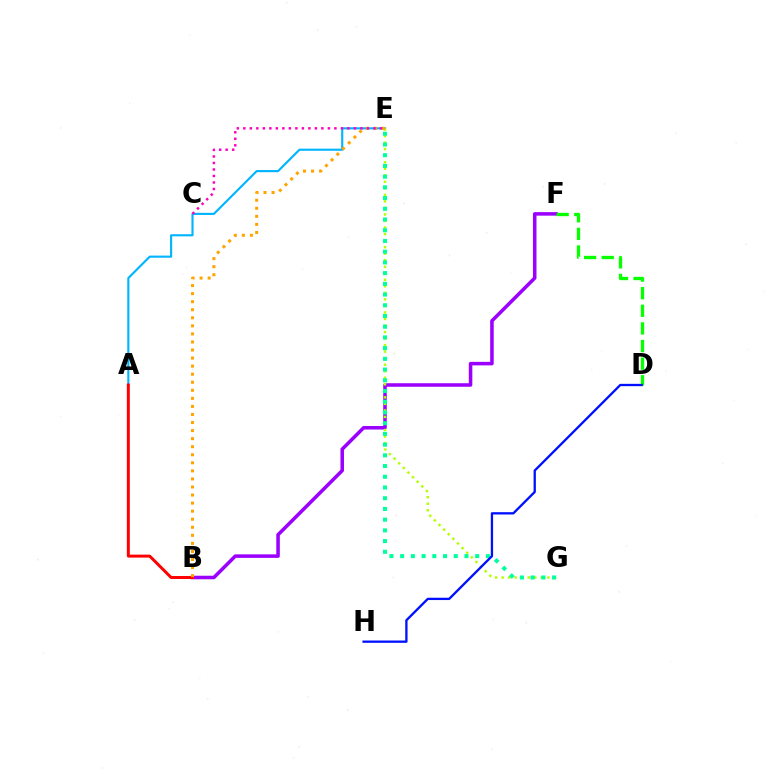{('A', 'E'): [{'color': '#00b5ff', 'line_style': 'solid', 'thickness': 1.53}], ('B', 'F'): [{'color': '#9b00ff', 'line_style': 'solid', 'thickness': 2.54}], ('E', 'G'): [{'color': '#b3ff00', 'line_style': 'dotted', 'thickness': 1.77}, {'color': '#00ff9d', 'line_style': 'dotted', 'thickness': 2.91}], ('A', 'B'): [{'color': '#ff0000', 'line_style': 'solid', 'thickness': 2.14}], ('B', 'E'): [{'color': '#ffa500', 'line_style': 'dotted', 'thickness': 2.19}], ('D', 'F'): [{'color': '#08ff00', 'line_style': 'dashed', 'thickness': 2.39}], ('D', 'H'): [{'color': '#0010ff', 'line_style': 'solid', 'thickness': 1.67}], ('C', 'E'): [{'color': '#ff00bd', 'line_style': 'dotted', 'thickness': 1.77}]}